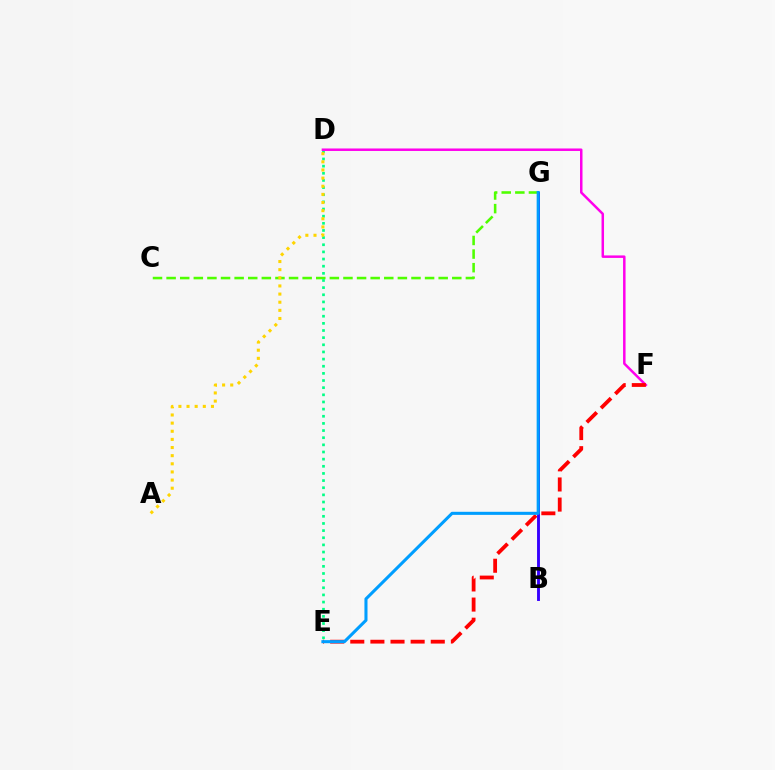{('C', 'G'): [{'color': '#4fff00', 'line_style': 'dashed', 'thickness': 1.85}], ('D', 'E'): [{'color': '#00ff86', 'line_style': 'dotted', 'thickness': 1.94}], ('A', 'D'): [{'color': '#ffd500', 'line_style': 'dotted', 'thickness': 2.21}], ('D', 'F'): [{'color': '#ff00ed', 'line_style': 'solid', 'thickness': 1.79}], ('E', 'F'): [{'color': '#ff0000', 'line_style': 'dashed', 'thickness': 2.73}], ('B', 'G'): [{'color': '#3700ff', 'line_style': 'solid', 'thickness': 2.08}], ('E', 'G'): [{'color': '#009eff', 'line_style': 'solid', 'thickness': 2.21}]}